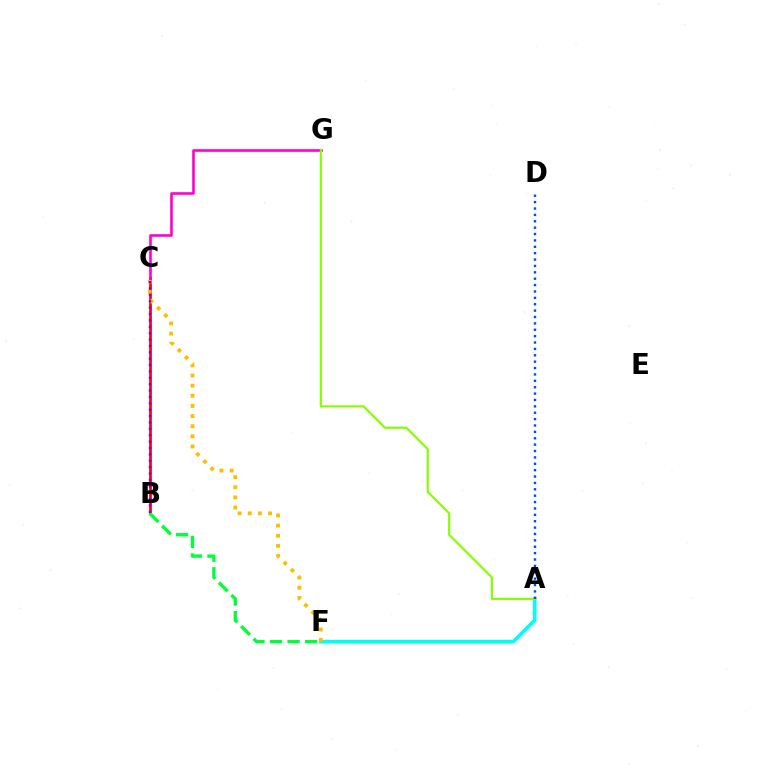{('B', 'C'): [{'color': '#ff0000', 'line_style': 'solid', 'thickness': 1.95}, {'color': '#7200ff', 'line_style': 'dotted', 'thickness': 1.73}], ('A', 'F'): [{'color': '#00fff6', 'line_style': 'solid', 'thickness': 2.62}], ('B', 'F'): [{'color': '#00ff39', 'line_style': 'dashed', 'thickness': 2.39}], ('C', 'F'): [{'color': '#ffbd00', 'line_style': 'dotted', 'thickness': 2.76}], ('C', 'G'): [{'color': '#ff00cf', 'line_style': 'solid', 'thickness': 1.88}], ('A', 'G'): [{'color': '#84ff00', 'line_style': 'solid', 'thickness': 1.55}], ('A', 'D'): [{'color': '#004bff', 'line_style': 'dotted', 'thickness': 1.73}]}